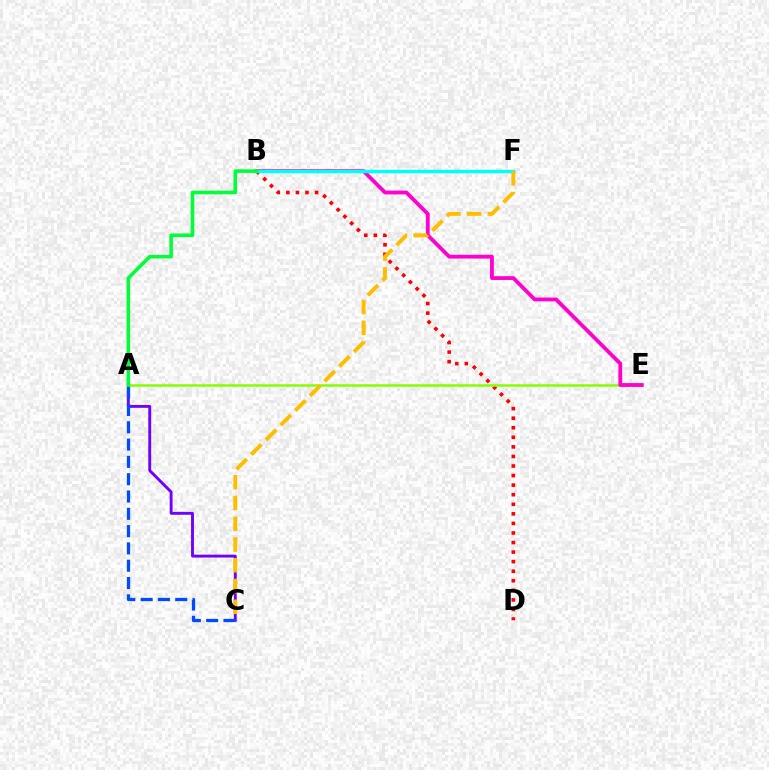{('A', 'C'): [{'color': '#7200ff', 'line_style': 'solid', 'thickness': 2.09}, {'color': '#004bff', 'line_style': 'dashed', 'thickness': 2.35}], ('B', 'D'): [{'color': '#ff0000', 'line_style': 'dotted', 'thickness': 2.6}], ('A', 'E'): [{'color': '#84ff00', 'line_style': 'solid', 'thickness': 1.8}], ('B', 'E'): [{'color': '#ff00cf', 'line_style': 'solid', 'thickness': 2.74}], ('B', 'F'): [{'color': '#00fff6', 'line_style': 'solid', 'thickness': 2.48}], ('A', 'B'): [{'color': '#00ff39', 'line_style': 'solid', 'thickness': 2.58}], ('C', 'F'): [{'color': '#ffbd00', 'line_style': 'dashed', 'thickness': 2.82}]}